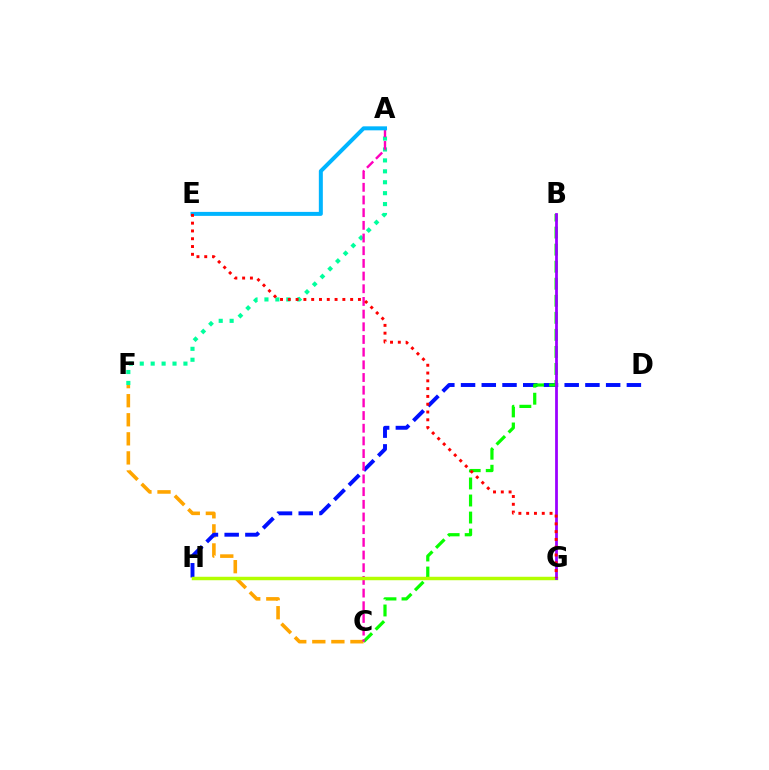{('C', 'F'): [{'color': '#ffa500', 'line_style': 'dashed', 'thickness': 2.59}], ('A', 'F'): [{'color': '#00ff9d', 'line_style': 'dotted', 'thickness': 2.97}], ('D', 'H'): [{'color': '#0010ff', 'line_style': 'dashed', 'thickness': 2.82}], ('B', 'C'): [{'color': '#08ff00', 'line_style': 'dashed', 'thickness': 2.32}], ('A', 'C'): [{'color': '#ff00bd', 'line_style': 'dashed', 'thickness': 1.72}], ('G', 'H'): [{'color': '#b3ff00', 'line_style': 'solid', 'thickness': 2.49}], ('A', 'E'): [{'color': '#00b5ff', 'line_style': 'solid', 'thickness': 2.88}], ('B', 'G'): [{'color': '#9b00ff', 'line_style': 'solid', 'thickness': 1.99}], ('E', 'G'): [{'color': '#ff0000', 'line_style': 'dotted', 'thickness': 2.12}]}